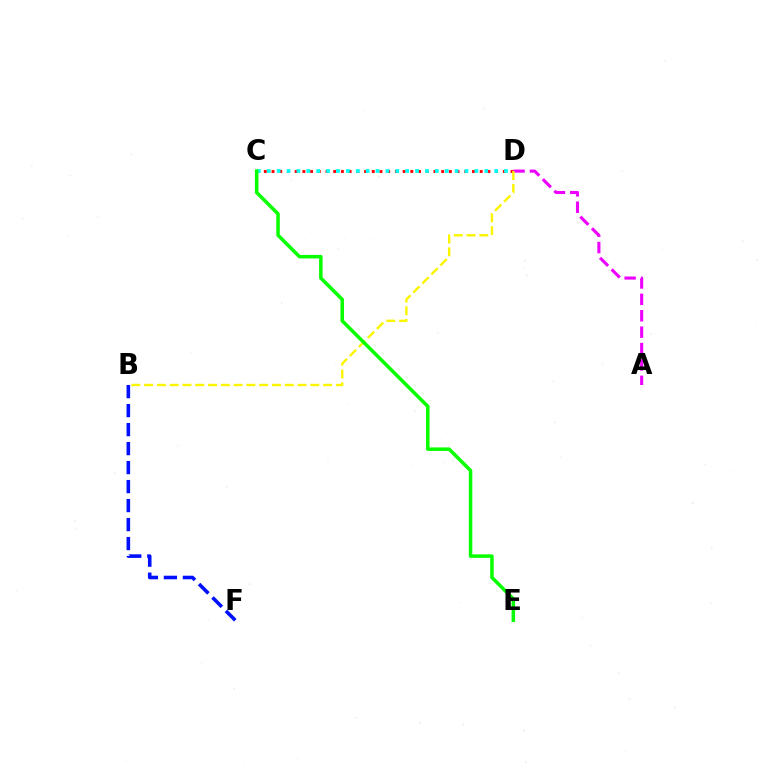{('C', 'D'): [{'color': '#ff0000', 'line_style': 'dotted', 'thickness': 2.09}, {'color': '#00fff6', 'line_style': 'dotted', 'thickness': 2.69}], ('A', 'D'): [{'color': '#ee00ff', 'line_style': 'dashed', 'thickness': 2.23}], ('B', 'D'): [{'color': '#fcf500', 'line_style': 'dashed', 'thickness': 1.74}], ('B', 'F'): [{'color': '#0010ff', 'line_style': 'dashed', 'thickness': 2.58}], ('C', 'E'): [{'color': '#08ff00', 'line_style': 'solid', 'thickness': 2.52}]}